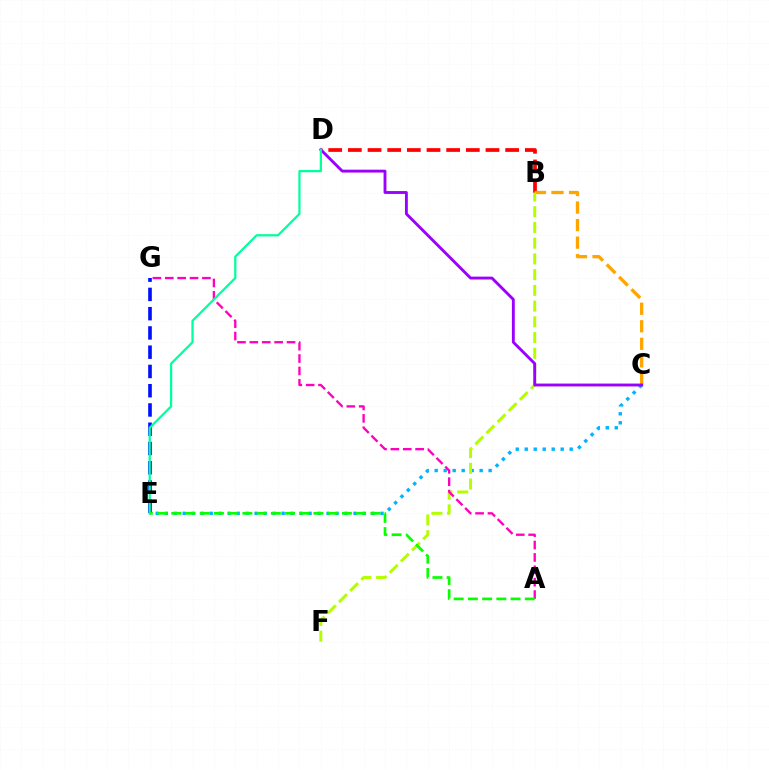{('B', 'D'): [{'color': '#ff0000', 'line_style': 'dashed', 'thickness': 2.67}], ('B', 'C'): [{'color': '#ffa500', 'line_style': 'dashed', 'thickness': 2.38}], ('C', 'E'): [{'color': '#00b5ff', 'line_style': 'dotted', 'thickness': 2.44}], ('B', 'F'): [{'color': '#b3ff00', 'line_style': 'dashed', 'thickness': 2.14}], ('A', 'G'): [{'color': '#ff00bd', 'line_style': 'dashed', 'thickness': 1.68}], ('C', 'D'): [{'color': '#9b00ff', 'line_style': 'solid', 'thickness': 2.07}], ('E', 'G'): [{'color': '#0010ff', 'line_style': 'dashed', 'thickness': 2.62}], ('D', 'E'): [{'color': '#00ff9d', 'line_style': 'solid', 'thickness': 1.6}], ('A', 'E'): [{'color': '#08ff00', 'line_style': 'dashed', 'thickness': 1.93}]}